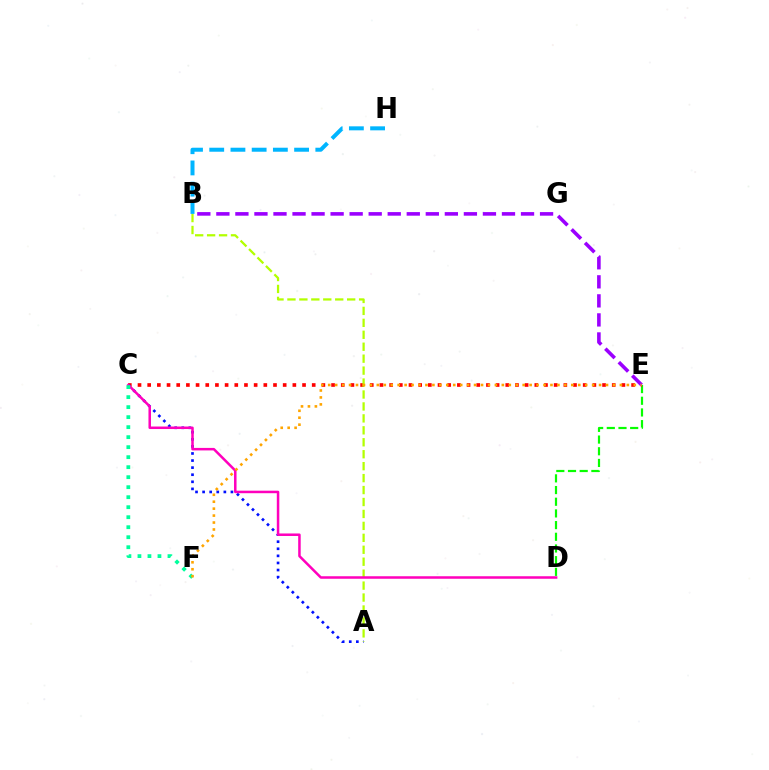{('D', 'E'): [{'color': '#08ff00', 'line_style': 'dashed', 'thickness': 1.59}], ('C', 'E'): [{'color': '#ff0000', 'line_style': 'dotted', 'thickness': 2.63}], ('A', 'C'): [{'color': '#0010ff', 'line_style': 'dotted', 'thickness': 1.92}], ('A', 'B'): [{'color': '#b3ff00', 'line_style': 'dashed', 'thickness': 1.62}], ('B', 'E'): [{'color': '#9b00ff', 'line_style': 'dashed', 'thickness': 2.59}], ('C', 'D'): [{'color': '#ff00bd', 'line_style': 'solid', 'thickness': 1.81}], ('C', 'F'): [{'color': '#00ff9d', 'line_style': 'dotted', 'thickness': 2.72}], ('B', 'H'): [{'color': '#00b5ff', 'line_style': 'dashed', 'thickness': 2.88}], ('E', 'F'): [{'color': '#ffa500', 'line_style': 'dotted', 'thickness': 1.89}]}